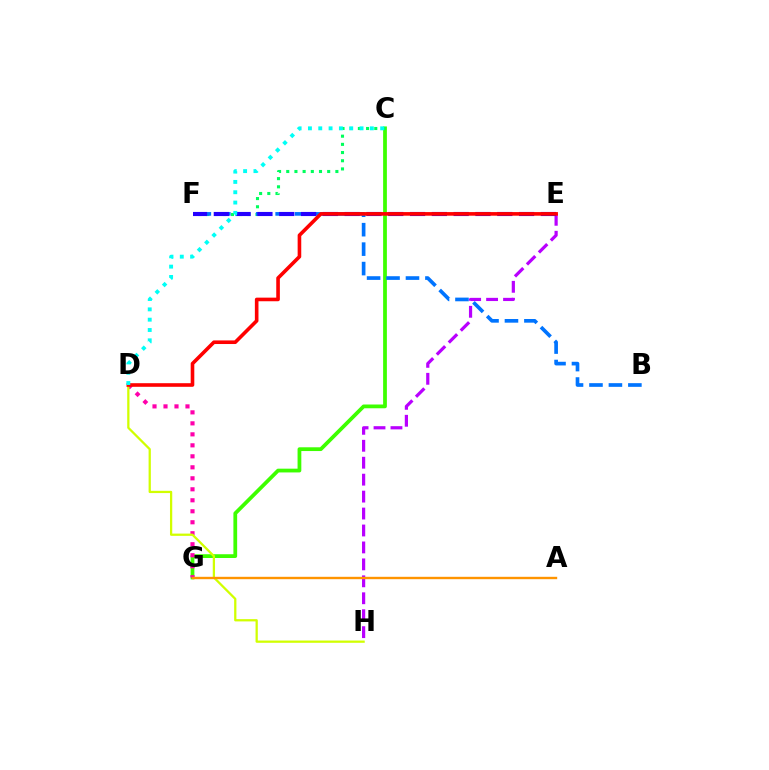{('C', 'G'): [{'color': '#3dff00', 'line_style': 'solid', 'thickness': 2.71}], ('D', 'G'): [{'color': '#ff00ac', 'line_style': 'dotted', 'thickness': 2.99}], ('D', 'H'): [{'color': '#d1ff00', 'line_style': 'solid', 'thickness': 1.63}], ('C', 'F'): [{'color': '#00ff5c', 'line_style': 'dotted', 'thickness': 2.22}], ('B', 'F'): [{'color': '#0074ff', 'line_style': 'dashed', 'thickness': 2.64}], ('E', 'H'): [{'color': '#b900ff', 'line_style': 'dashed', 'thickness': 2.3}], ('E', 'F'): [{'color': '#2500ff', 'line_style': 'dashed', 'thickness': 2.96}], ('D', 'E'): [{'color': '#ff0000', 'line_style': 'solid', 'thickness': 2.6}], ('C', 'D'): [{'color': '#00fff6', 'line_style': 'dotted', 'thickness': 2.8}], ('A', 'G'): [{'color': '#ff9400', 'line_style': 'solid', 'thickness': 1.72}]}